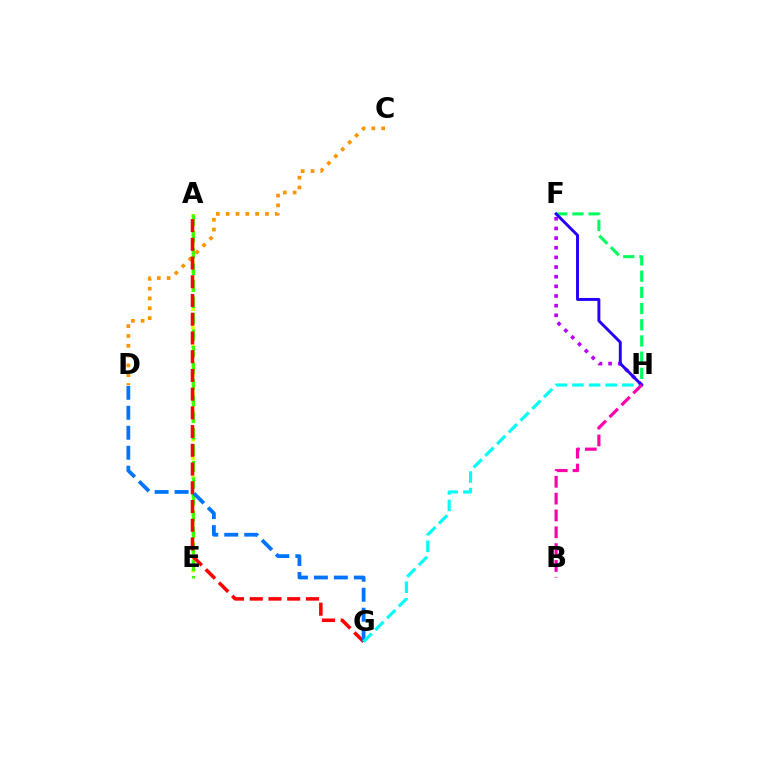{('A', 'E'): [{'color': '#d1ff00', 'line_style': 'dotted', 'thickness': 2.54}, {'color': '#3dff00', 'line_style': 'dashed', 'thickness': 2.23}], ('F', 'H'): [{'color': '#00ff5c', 'line_style': 'dashed', 'thickness': 2.2}, {'color': '#b900ff', 'line_style': 'dotted', 'thickness': 2.62}, {'color': '#2500ff', 'line_style': 'solid', 'thickness': 2.11}], ('C', 'D'): [{'color': '#ff9400', 'line_style': 'dotted', 'thickness': 2.67}], ('A', 'G'): [{'color': '#ff0000', 'line_style': 'dashed', 'thickness': 2.54}], ('D', 'G'): [{'color': '#0074ff', 'line_style': 'dashed', 'thickness': 2.71}], ('G', 'H'): [{'color': '#00fff6', 'line_style': 'dashed', 'thickness': 2.25}], ('B', 'H'): [{'color': '#ff00ac', 'line_style': 'dashed', 'thickness': 2.29}]}